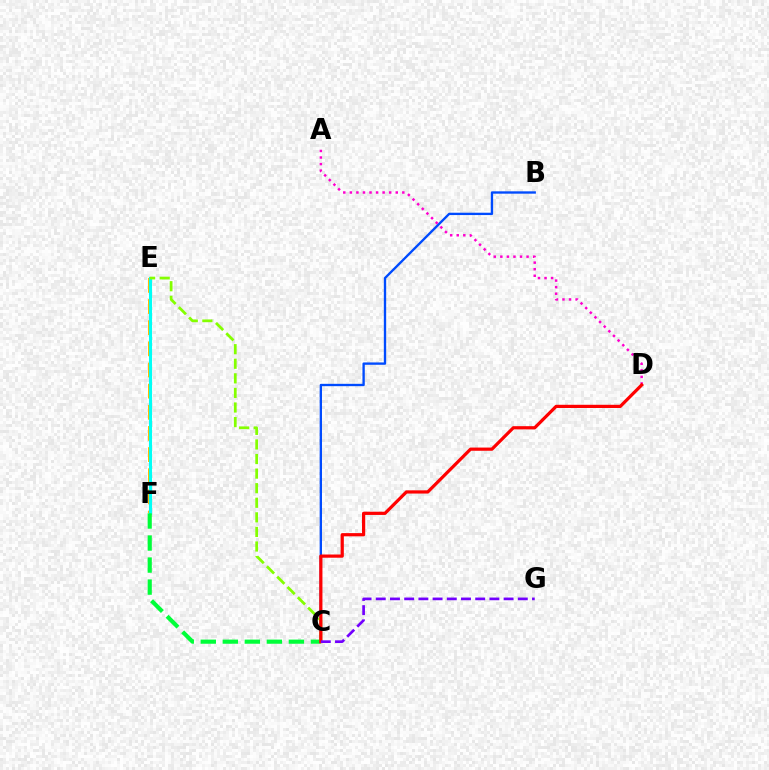{('E', 'F'): [{'color': '#ffbd00', 'line_style': 'dashed', 'thickness': 2.87}, {'color': '#00fff6', 'line_style': 'solid', 'thickness': 2.21}], ('C', 'F'): [{'color': '#00ff39', 'line_style': 'dashed', 'thickness': 2.99}], ('B', 'C'): [{'color': '#004bff', 'line_style': 'solid', 'thickness': 1.69}], ('A', 'D'): [{'color': '#ff00cf', 'line_style': 'dotted', 'thickness': 1.78}], ('C', 'E'): [{'color': '#84ff00', 'line_style': 'dashed', 'thickness': 1.98}], ('C', 'D'): [{'color': '#ff0000', 'line_style': 'solid', 'thickness': 2.31}], ('C', 'G'): [{'color': '#7200ff', 'line_style': 'dashed', 'thickness': 1.93}]}